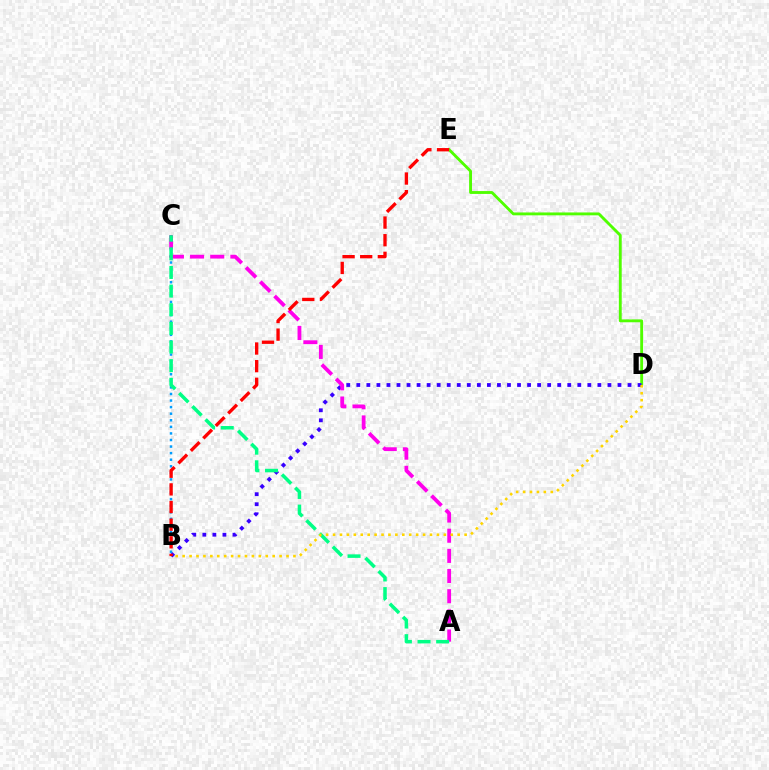{('D', 'E'): [{'color': '#4fff00', 'line_style': 'solid', 'thickness': 2.06}], ('B', 'C'): [{'color': '#009eff', 'line_style': 'dotted', 'thickness': 1.79}], ('B', 'D'): [{'color': '#3700ff', 'line_style': 'dotted', 'thickness': 2.73}, {'color': '#ffd500', 'line_style': 'dotted', 'thickness': 1.88}], ('A', 'C'): [{'color': '#ff00ed', 'line_style': 'dashed', 'thickness': 2.74}, {'color': '#00ff86', 'line_style': 'dashed', 'thickness': 2.53}], ('B', 'E'): [{'color': '#ff0000', 'line_style': 'dashed', 'thickness': 2.4}]}